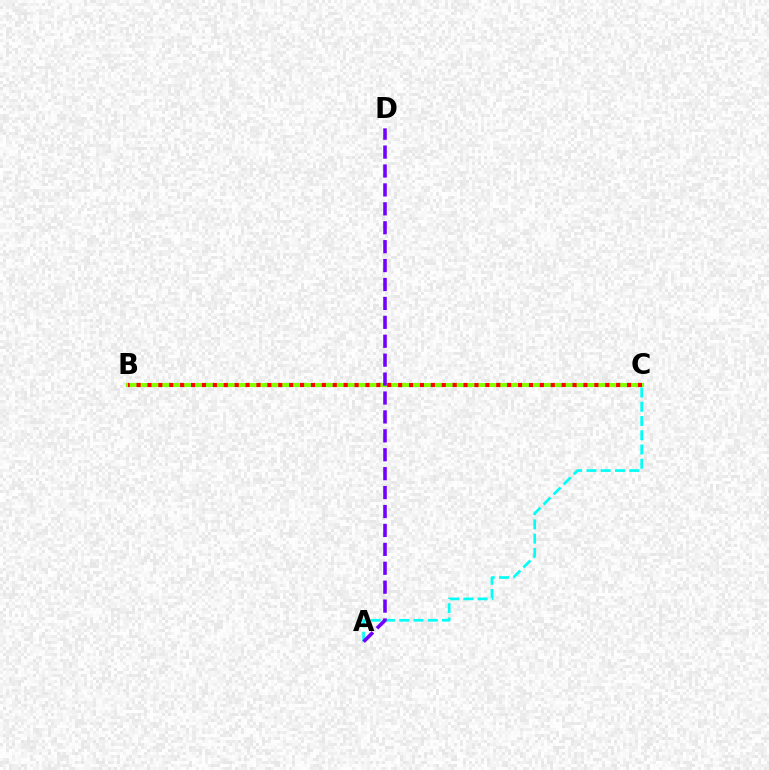{('B', 'C'): [{'color': '#84ff00', 'line_style': 'solid', 'thickness': 2.94}, {'color': '#ff0000', 'line_style': 'dotted', 'thickness': 2.96}], ('A', 'C'): [{'color': '#00fff6', 'line_style': 'dashed', 'thickness': 1.94}], ('A', 'D'): [{'color': '#7200ff', 'line_style': 'dashed', 'thickness': 2.57}]}